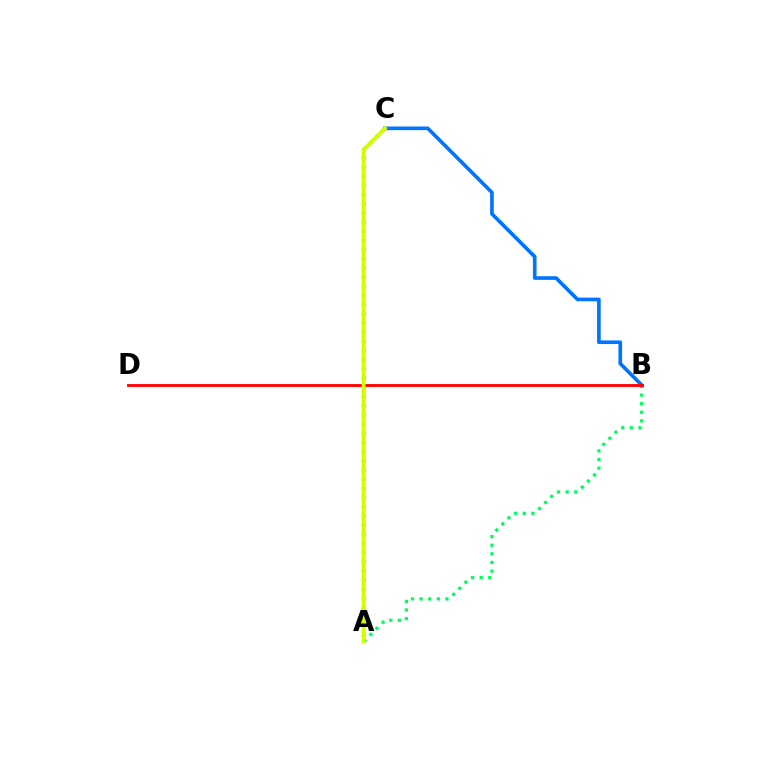{('A', 'B'): [{'color': '#00ff5c', 'line_style': 'dotted', 'thickness': 2.34}], ('B', 'C'): [{'color': '#0074ff', 'line_style': 'solid', 'thickness': 2.63}], ('A', 'C'): [{'color': '#b900ff', 'line_style': 'dotted', 'thickness': 2.49}, {'color': '#d1ff00', 'line_style': 'solid', 'thickness': 2.74}], ('B', 'D'): [{'color': '#ff0000', 'line_style': 'solid', 'thickness': 2.05}]}